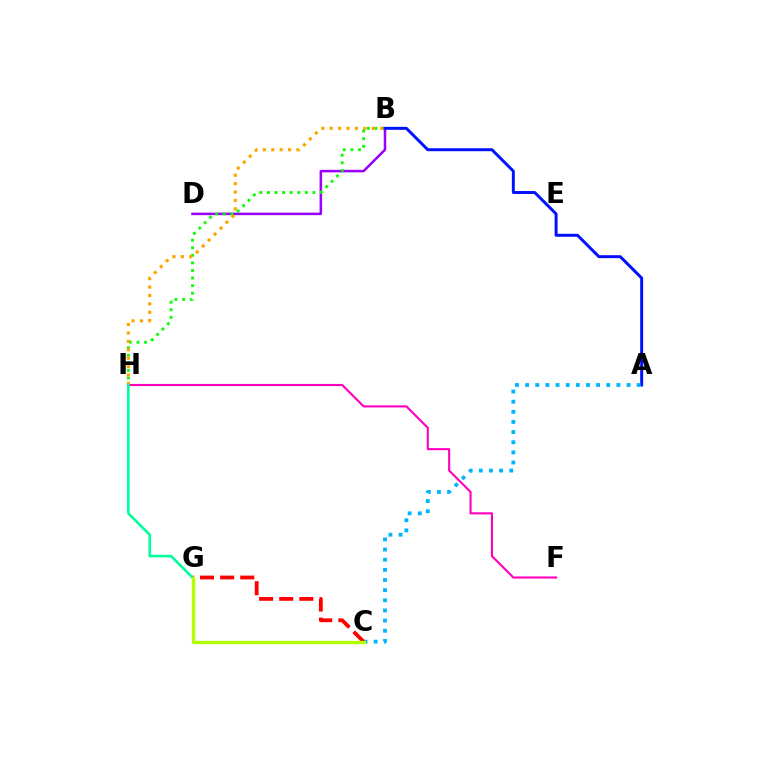{('B', 'D'): [{'color': '#9b00ff', 'line_style': 'solid', 'thickness': 1.81}], ('B', 'H'): [{'color': '#08ff00', 'line_style': 'dotted', 'thickness': 2.06}, {'color': '#ffa500', 'line_style': 'dotted', 'thickness': 2.29}], ('A', 'B'): [{'color': '#0010ff', 'line_style': 'solid', 'thickness': 2.13}], ('F', 'H'): [{'color': '#ff00bd', 'line_style': 'solid', 'thickness': 1.52}], ('A', 'C'): [{'color': '#00b5ff', 'line_style': 'dotted', 'thickness': 2.76}], ('C', 'G'): [{'color': '#ff0000', 'line_style': 'dashed', 'thickness': 2.73}, {'color': '#b3ff00', 'line_style': 'solid', 'thickness': 2.42}], ('G', 'H'): [{'color': '#00ff9d', 'line_style': 'solid', 'thickness': 1.88}]}